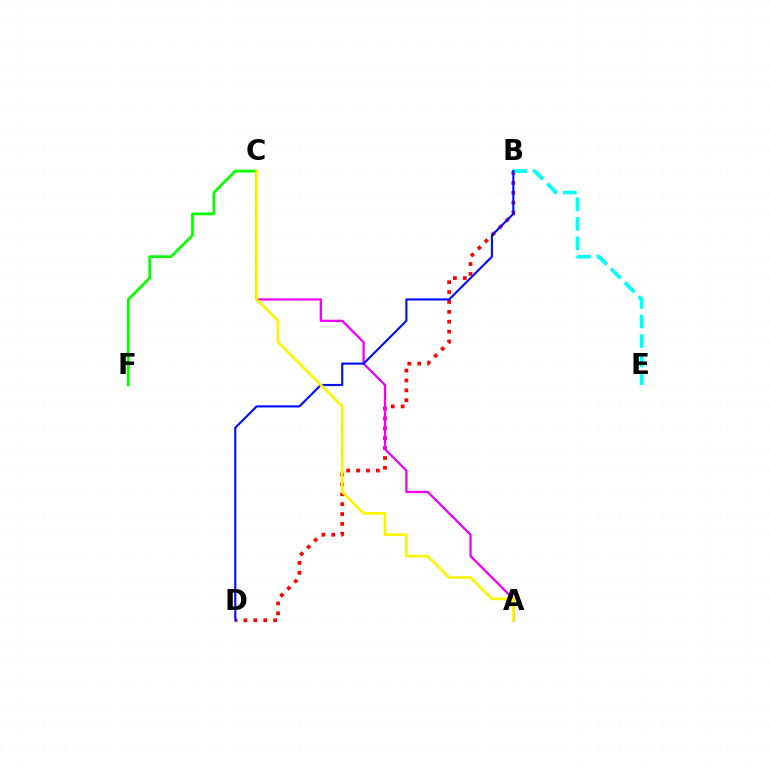{('C', 'F'): [{'color': '#08ff00', 'line_style': 'solid', 'thickness': 1.98}], ('B', 'D'): [{'color': '#ff0000', 'line_style': 'dotted', 'thickness': 2.69}, {'color': '#0010ff', 'line_style': 'solid', 'thickness': 1.54}], ('B', 'E'): [{'color': '#00fff6', 'line_style': 'dashed', 'thickness': 2.65}], ('A', 'C'): [{'color': '#ee00ff', 'line_style': 'solid', 'thickness': 1.63}, {'color': '#fcf500', 'line_style': 'solid', 'thickness': 1.93}]}